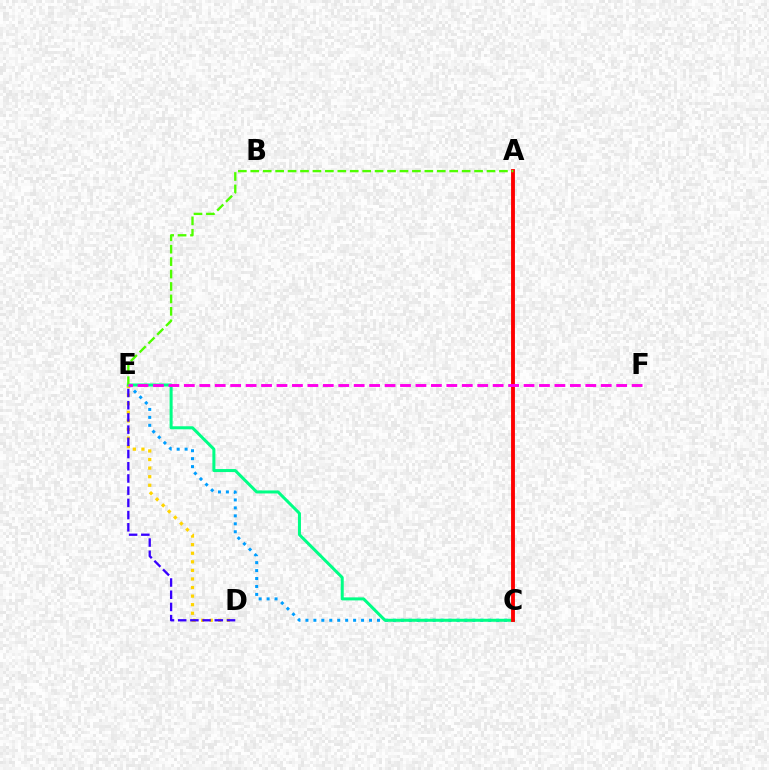{('C', 'E'): [{'color': '#009eff', 'line_style': 'dotted', 'thickness': 2.16}, {'color': '#00ff86', 'line_style': 'solid', 'thickness': 2.17}], ('D', 'E'): [{'color': '#ffd500', 'line_style': 'dotted', 'thickness': 2.33}, {'color': '#3700ff', 'line_style': 'dashed', 'thickness': 1.66}], ('A', 'C'): [{'color': '#ff0000', 'line_style': 'solid', 'thickness': 2.78}], ('A', 'E'): [{'color': '#4fff00', 'line_style': 'dashed', 'thickness': 1.69}], ('E', 'F'): [{'color': '#ff00ed', 'line_style': 'dashed', 'thickness': 2.1}]}